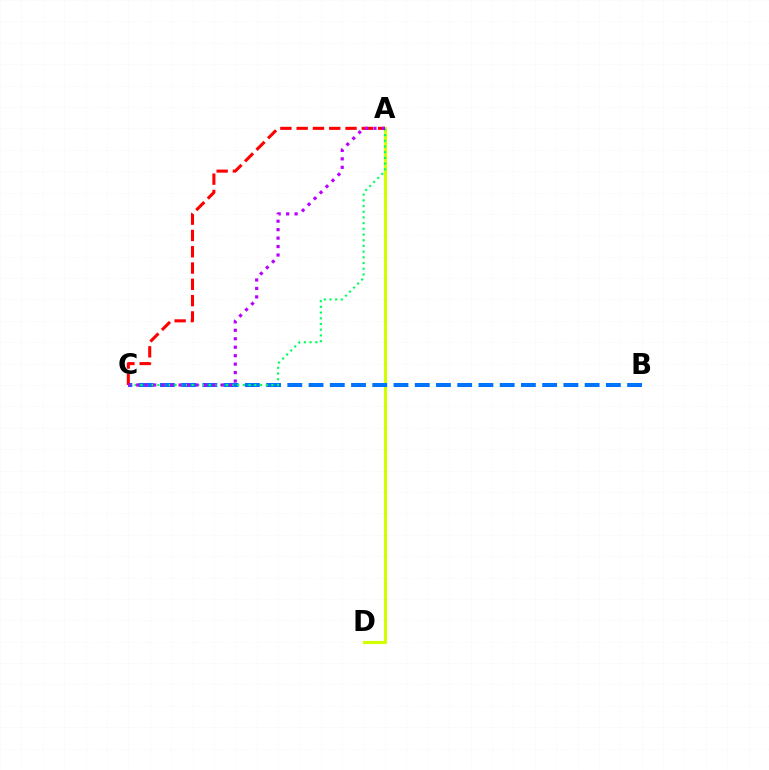{('A', 'D'): [{'color': '#d1ff00', 'line_style': 'solid', 'thickness': 2.27}], ('B', 'C'): [{'color': '#0074ff', 'line_style': 'dashed', 'thickness': 2.88}], ('A', 'C'): [{'color': '#00ff5c', 'line_style': 'dotted', 'thickness': 1.55}, {'color': '#ff0000', 'line_style': 'dashed', 'thickness': 2.21}, {'color': '#b900ff', 'line_style': 'dotted', 'thickness': 2.3}]}